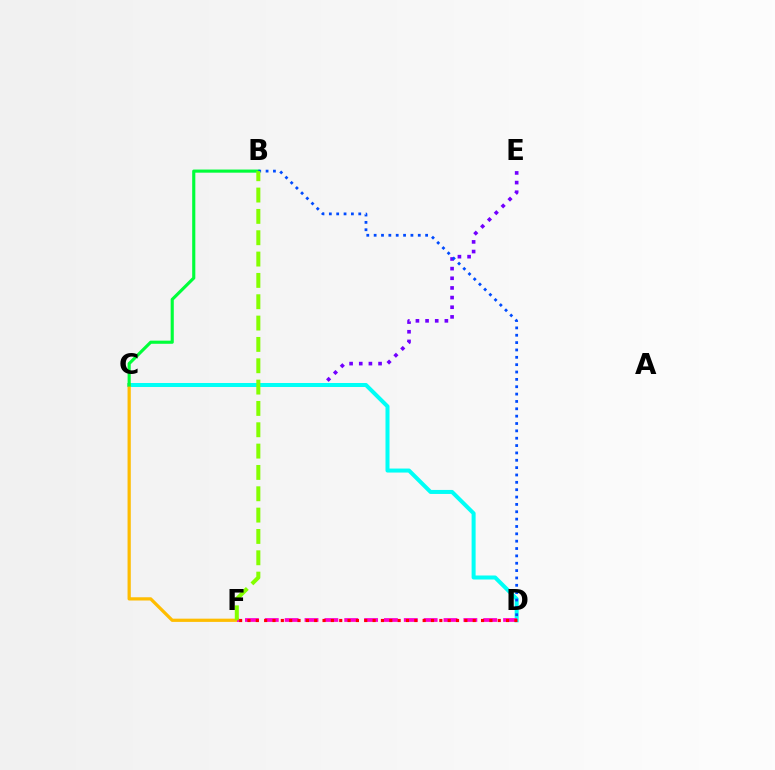{('C', 'E'): [{'color': '#7200ff', 'line_style': 'dotted', 'thickness': 2.62}], ('C', 'D'): [{'color': '#00fff6', 'line_style': 'solid', 'thickness': 2.89}], ('C', 'F'): [{'color': '#ffbd00', 'line_style': 'solid', 'thickness': 2.33}], ('B', 'C'): [{'color': '#00ff39', 'line_style': 'solid', 'thickness': 2.25}], ('B', 'D'): [{'color': '#004bff', 'line_style': 'dotted', 'thickness': 2.0}], ('D', 'F'): [{'color': '#ff00cf', 'line_style': 'dashed', 'thickness': 2.7}, {'color': '#ff0000', 'line_style': 'dotted', 'thickness': 2.27}], ('B', 'F'): [{'color': '#84ff00', 'line_style': 'dashed', 'thickness': 2.9}]}